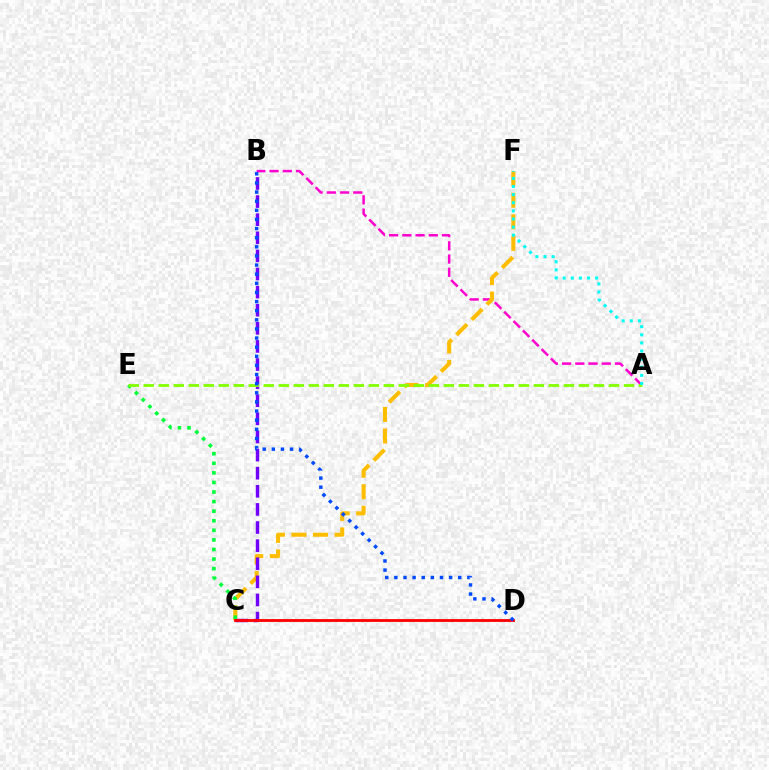{('A', 'B'): [{'color': '#ff00cf', 'line_style': 'dashed', 'thickness': 1.8}], ('C', 'F'): [{'color': '#ffbd00', 'line_style': 'dashed', 'thickness': 2.92}], ('B', 'C'): [{'color': '#7200ff', 'line_style': 'dashed', 'thickness': 2.46}], ('C', 'D'): [{'color': '#ff0000', 'line_style': 'solid', 'thickness': 2.03}], ('C', 'E'): [{'color': '#00ff39', 'line_style': 'dotted', 'thickness': 2.6}], ('A', 'E'): [{'color': '#84ff00', 'line_style': 'dashed', 'thickness': 2.04}], ('B', 'D'): [{'color': '#004bff', 'line_style': 'dotted', 'thickness': 2.48}], ('A', 'F'): [{'color': '#00fff6', 'line_style': 'dotted', 'thickness': 2.2}]}